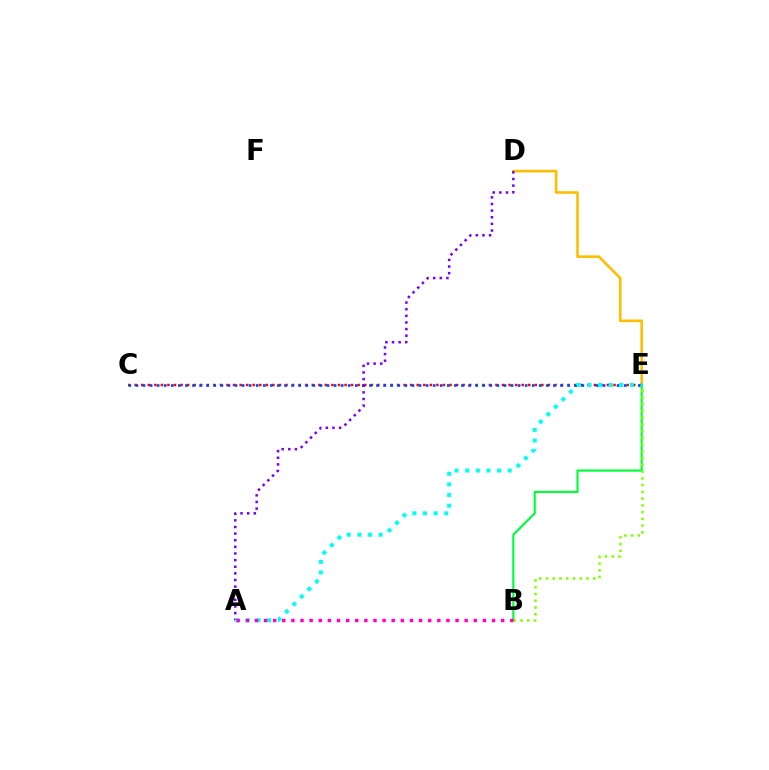{('D', 'E'): [{'color': '#ffbd00', 'line_style': 'solid', 'thickness': 1.87}], ('C', 'E'): [{'color': '#ff0000', 'line_style': 'dotted', 'thickness': 1.78}, {'color': '#004bff', 'line_style': 'dotted', 'thickness': 1.92}], ('B', 'E'): [{'color': '#00ff39', 'line_style': 'solid', 'thickness': 1.56}, {'color': '#84ff00', 'line_style': 'dotted', 'thickness': 1.83}], ('A', 'D'): [{'color': '#7200ff', 'line_style': 'dotted', 'thickness': 1.8}], ('A', 'E'): [{'color': '#00fff6', 'line_style': 'dotted', 'thickness': 2.89}], ('A', 'B'): [{'color': '#ff00cf', 'line_style': 'dotted', 'thickness': 2.48}]}